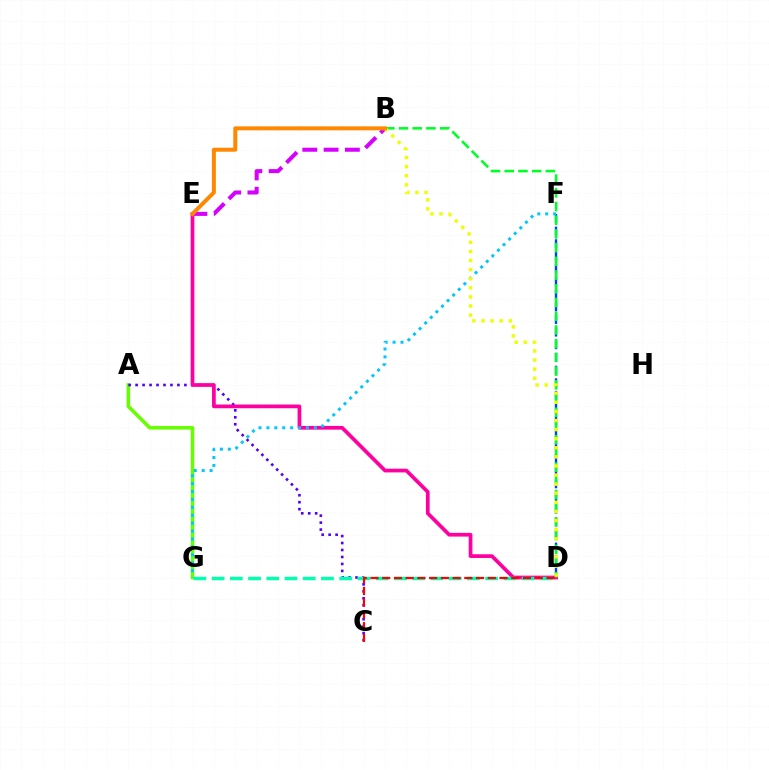{('B', 'E'): [{'color': '#d600ff', 'line_style': 'dashed', 'thickness': 2.89}, {'color': '#ff8800', 'line_style': 'solid', 'thickness': 2.86}], ('A', 'G'): [{'color': '#66ff00', 'line_style': 'solid', 'thickness': 2.55}], ('A', 'C'): [{'color': '#4f00ff', 'line_style': 'dotted', 'thickness': 1.89}], ('D', 'E'): [{'color': '#ff00a0', 'line_style': 'solid', 'thickness': 2.67}], ('D', 'F'): [{'color': '#003fff', 'line_style': 'dashed', 'thickness': 1.72}], ('F', 'G'): [{'color': '#00c7ff', 'line_style': 'dotted', 'thickness': 2.15}], ('B', 'D'): [{'color': '#00ff27', 'line_style': 'dashed', 'thickness': 1.86}, {'color': '#eeff00', 'line_style': 'dotted', 'thickness': 2.47}], ('D', 'G'): [{'color': '#00ffaf', 'line_style': 'dashed', 'thickness': 2.48}], ('C', 'D'): [{'color': '#ff0000', 'line_style': 'dashed', 'thickness': 1.59}]}